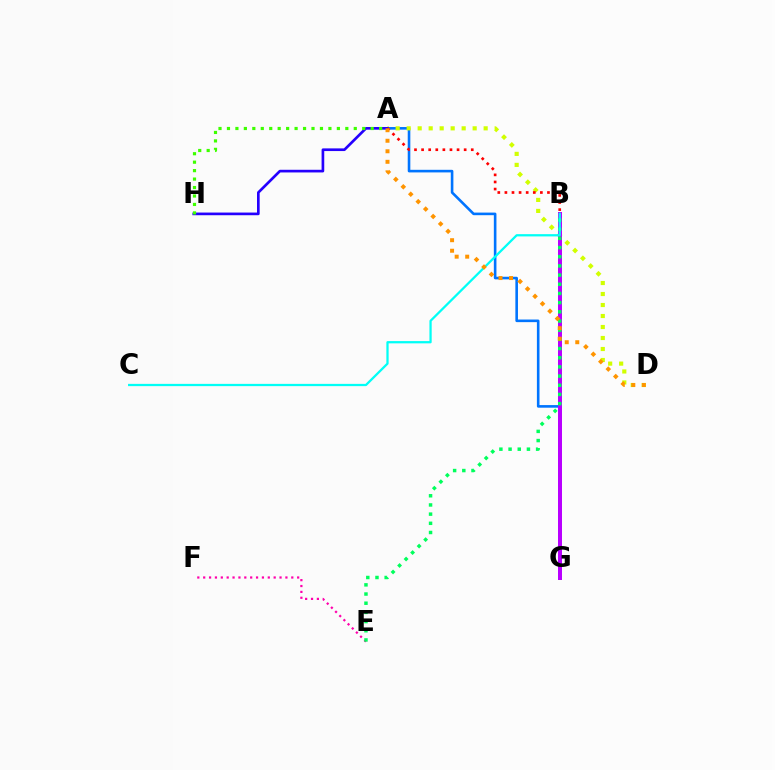{('A', 'G'): [{'color': '#0074ff', 'line_style': 'solid', 'thickness': 1.88}], ('A', 'D'): [{'color': '#d1ff00', 'line_style': 'dotted', 'thickness': 2.99}, {'color': '#ff9400', 'line_style': 'dotted', 'thickness': 2.86}], ('A', 'H'): [{'color': '#2500ff', 'line_style': 'solid', 'thickness': 1.92}, {'color': '#3dff00', 'line_style': 'dotted', 'thickness': 2.3}], ('E', 'F'): [{'color': '#ff00ac', 'line_style': 'dotted', 'thickness': 1.6}], ('B', 'G'): [{'color': '#b900ff', 'line_style': 'solid', 'thickness': 2.87}], ('B', 'E'): [{'color': '#00ff5c', 'line_style': 'dotted', 'thickness': 2.49}], ('B', 'C'): [{'color': '#00fff6', 'line_style': 'solid', 'thickness': 1.63}], ('A', 'B'): [{'color': '#ff0000', 'line_style': 'dotted', 'thickness': 1.93}]}